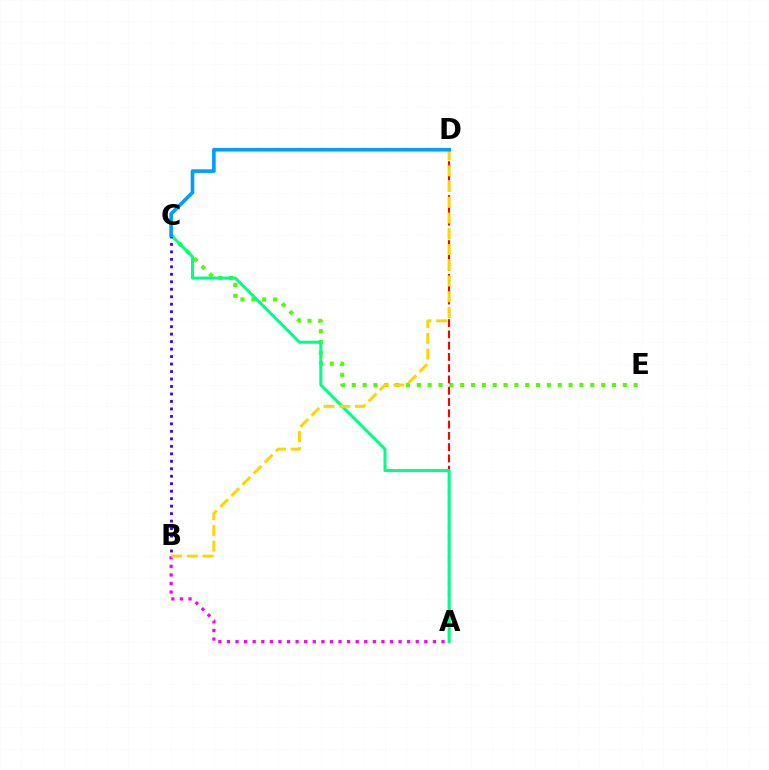{('A', 'B'): [{'color': '#ff00ed', 'line_style': 'dotted', 'thickness': 2.33}], ('C', 'E'): [{'color': '#4fff00', 'line_style': 'dotted', 'thickness': 2.95}], ('A', 'D'): [{'color': '#ff0000', 'line_style': 'dashed', 'thickness': 1.53}], ('A', 'C'): [{'color': '#00ff86', 'line_style': 'solid', 'thickness': 2.18}], ('B', 'C'): [{'color': '#3700ff', 'line_style': 'dotted', 'thickness': 2.03}], ('B', 'D'): [{'color': '#ffd500', 'line_style': 'dashed', 'thickness': 2.14}], ('C', 'D'): [{'color': '#009eff', 'line_style': 'solid', 'thickness': 2.62}]}